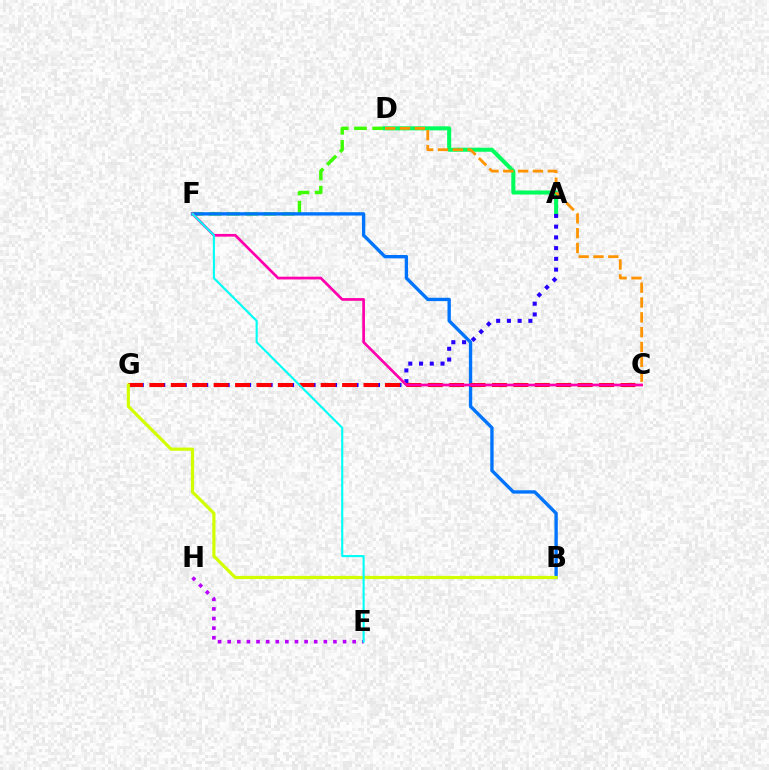{('D', 'F'): [{'color': '#3dff00', 'line_style': 'dashed', 'thickness': 2.47}], ('A', 'D'): [{'color': '#00ff5c', 'line_style': 'solid', 'thickness': 2.91}], ('B', 'F'): [{'color': '#0074ff', 'line_style': 'solid', 'thickness': 2.41}], ('C', 'D'): [{'color': '#ff9400', 'line_style': 'dashed', 'thickness': 2.02}], ('A', 'G'): [{'color': '#2500ff', 'line_style': 'dotted', 'thickness': 2.92}], ('C', 'G'): [{'color': '#ff0000', 'line_style': 'dashed', 'thickness': 2.91}], ('B', 'G'): [{'color': '#d1ff00', 'line_style': 'solid', 'thickness': 2.29}], ('E', 'H'): [{'color': '#b900ff', 'line_style': 'dotted', 'thickness': 2.61}], ('C', 'F'): [{'color': '#ff00ac', 'line_style': 'solid', 'thickness': 1.95}], ('E', 'F'): [{'color': '#00fff6', 'line_style': 'solid', 'thickness': 1.52}]}